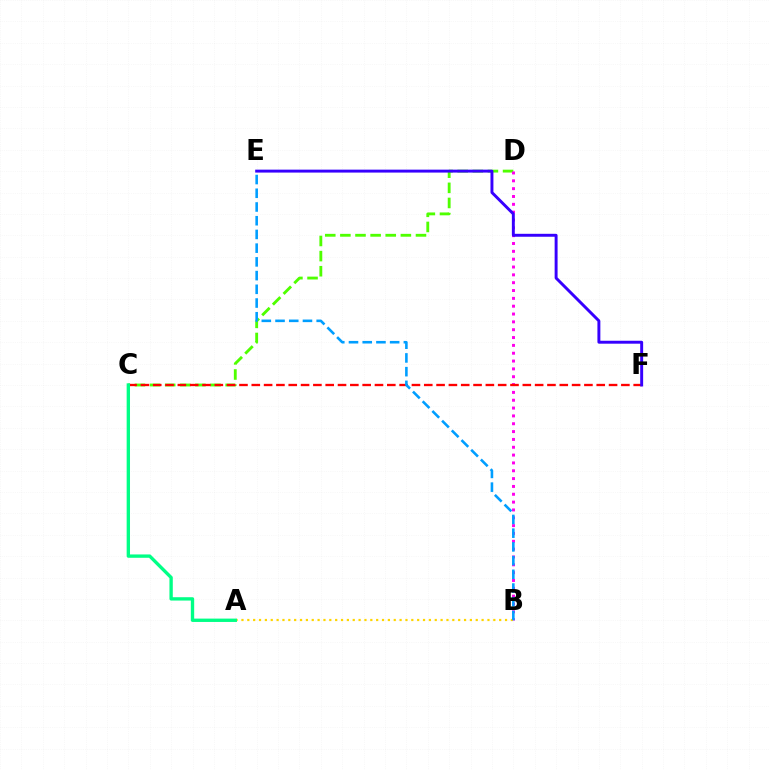{('C', 'D'): [{'color': '#4fff00', 'line_style': 'dashed', 'thickness': 2.05}], ('B', 'D'): [{'color': '#ff00ed', 'line_style': 'dotted', 'thickness': 2.13}], ('A', 'B'): [{'color': '#ffd500', 'line_style': 'dotted', 'thickness': 1.59}], ('C', 'F'): [{'color': '#ff0000', 'line_style': 'dashed', 'thickness': 1.67}], ('B', 'E'): [{'color': '#009eff', 'line_style': 'dashed', 'thickness': 1.86}], ('E', 'F'): [{'color': '#3700ff', 'line_style': 'solid', 'thickness': 2.12}], ('A', 'C'): [{'color': '#00ff86', 'line_style': 'solid', 'thickness': 2.41}]}